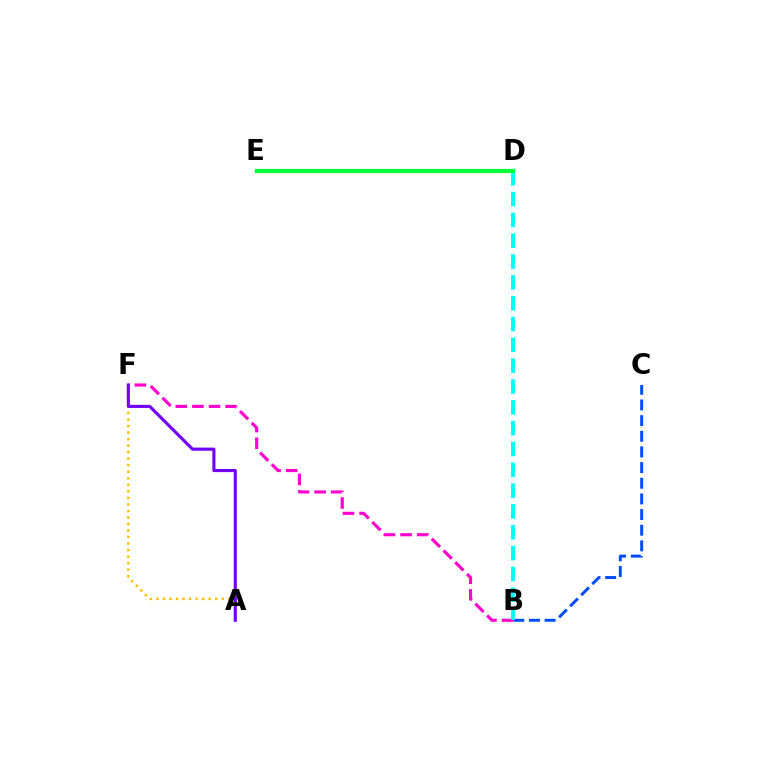{('A', 'F'): [{'color': '#ffbd00', 'line_style': 'dotted', 'thickness': 1.78}, {'color': '#7200ff', 'line_style': 'solid', 'thickness': 2.24}], ('D', 'E'): [{'color': '#84ff00', 'line_style': 'dotted', 'thickness': 2.16}, {'color': '#ff0000', 'line_style': 'solid', 'thickness': 2.65}, {'color': '#00ff39', 'line_style': 'solid', 'thickness': 2.99}], ('B', 'C'): [{'color': '#004bff', 'line_style': 'dashed', 'thickness': 2.13}], ('B', 'F'): [{'color': '#ff00cf', 'line_style': 'dashed', 'thickness': 2.26}], ('B', 'D'): [{'color': '#00fff6', 'line_style': 'dashed', 'thickness': 2.83}]}